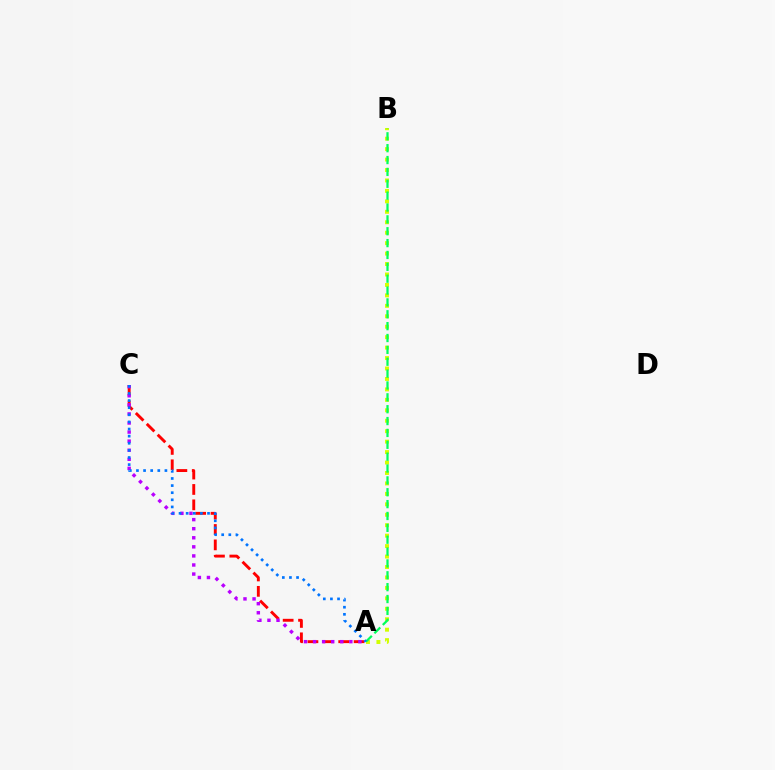{('A', 'C'): [{'color': '#ff0000', 'line_style': 'dashed', 'thickness': 2.09}, {'color': '#b900ff', 'line_style': 'dotted', 'thickness': 2.46}, {'color': '#0074ff', 'line_style': 'dotted', 'thickness': 1.93}], ('A', 'B'): [{'color': '#d1ff00', 'line_style': 'dotted', 'thickness': 2.84}, {'color': '#00ff5c', 'line_style': 'dashed', 'thickness': 1.61}]}